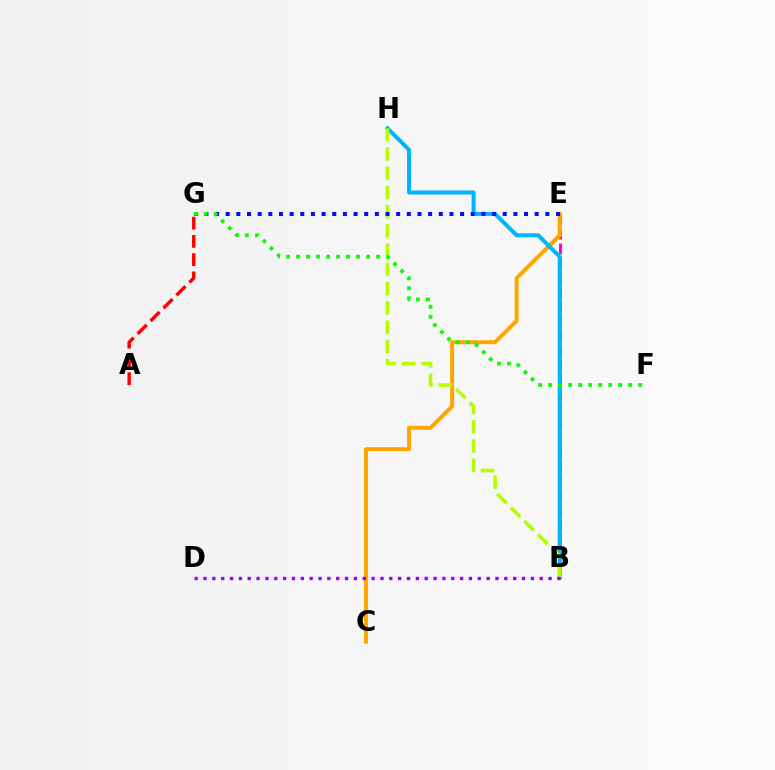{('B', 'E'): [{'color': '#00ff9d', 'line_style': 'dashed', 'thickness': 2.02}, {'color': '#ff00bd', 'line_style': 'dashed', 'thickness': 1.98}], ('C', 'E'): [{'color': '#ffa500', 'line_style': 'solid', 'thickness': 2.84}], ('B', 'H'): [{'color': '#00b5ff', 'line_style': 'solid', 'thickness': 2.9}, {'color': '#b3ff00', 'line_style': 'dashed', 'thickness': 2.61}], ('E', 'G'): [{'color': '#0010ff', 'line_style': 'dotted', 'thickness': 2.89}], ('B', 'D'): [{'color': '#9b00ff', 'line_style': 'dotted', 'thickness': 2.4}], ('F', 'G'): [{'color': '#08ff00', 'line_style': 'dotted', 'thickness': 2.72}], ('A', 'G'): [{'color': '#ff0000', 'line_style': 'dashed', 'thickness': 2.48}]}